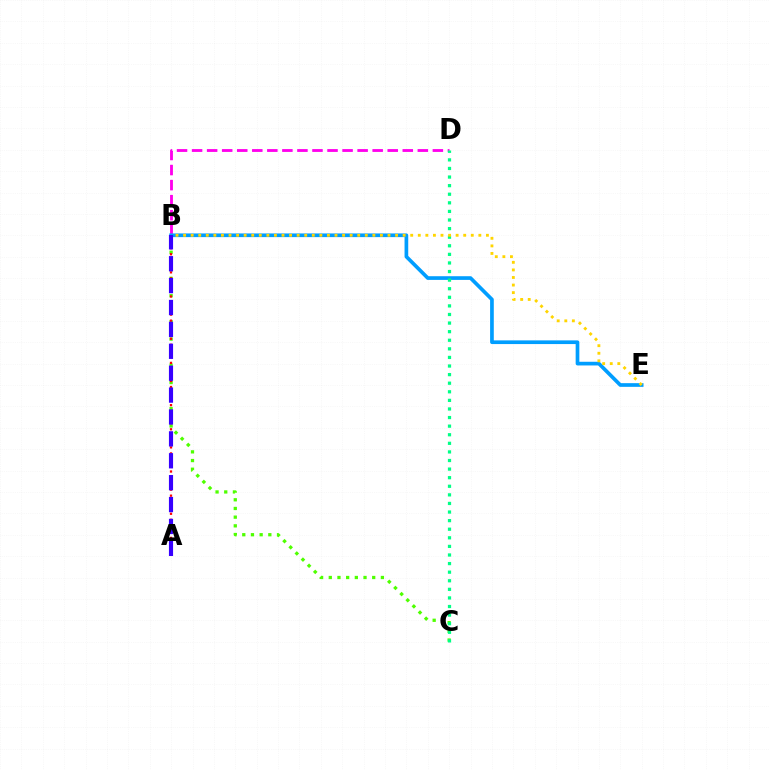{('B', 'C'): [{'color': '#4fff00', 'line_style': 'dotted', 'thickness': 2.36}], ('A', 'B'): [{'color': '#ff0000', 'line_style': 'dotted', 'thickness': 1.64}, {'color': '#3700ff', 'line_style': 'dashed', 'thickness': 2.97}], ('B', 'D'): [{'color': '#ff00ed', 'line_style': 'dashed', 'thickness': 2.04}], ('B', 'E'): [{'color': '#009eff', 'line_style': 'solid', 'thickness': 2.65}, {'color': '#ffd500', 'line_style': 'dotted', 'thickness': 2.06}], ('C', 'D'): [{'color': '#00ff86', 'line_style': 'dotted', 'thickness': 2.33}]}